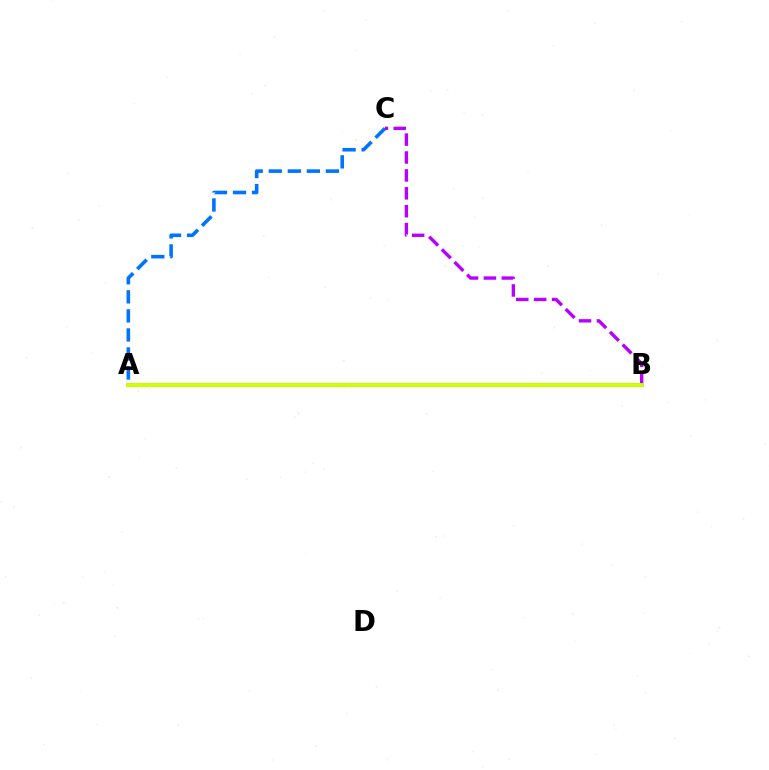{('A', 'C'): [{'color': '#0074ff', 'line_style': 'dashed', 'thickness': 2.59}], ('A', 'B'): [{'color': '#ff0000', 'line_style': 'dotted', 'thickness': 2.56}, {'color': '#00ff5c', 'line_style': 'solid', 'thickness': 2.85}, {'color': '#d1ff00', 'line_style': 'solid', 'thickness': 2.78}], ('B', 'C'): [{'color': '#b900ff', 'line_style': 'dashed', 'thickness': 2.43}]}